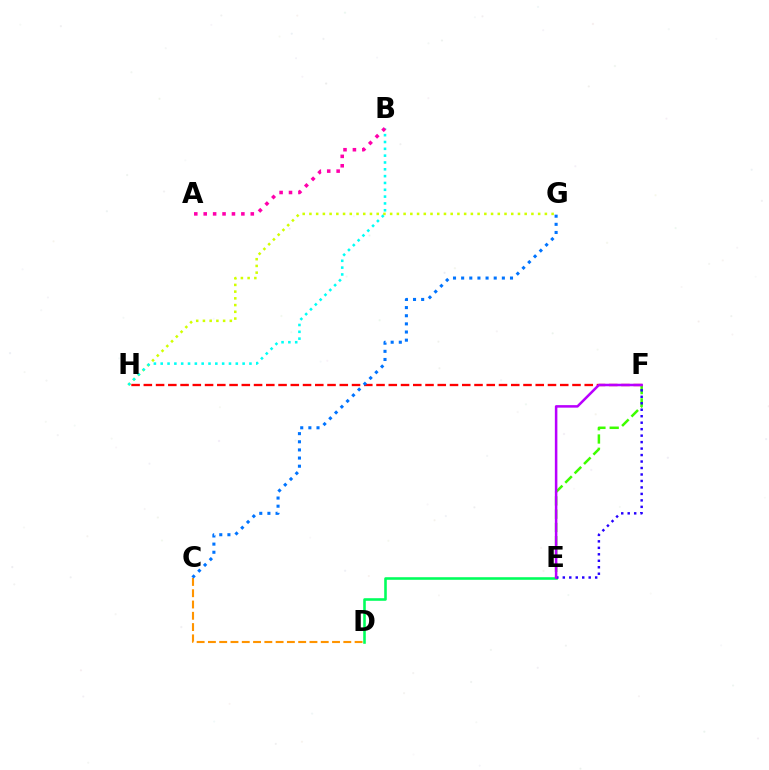{('G', 'H'): [{'color': '#d1ff00', 'line_style': 'dotted', 'thickness': 1.83}], ('B', 'H'): [{'color': '#00fff6', 'line_style': 'dotted', 'thickness': 1.85}], ('F', 'H'): [{'color': '#ff0000', 'line_style': 'dashed', 'thickness': 1.66}], ('E', 'F'): [{'color': '#3dff00', 'line_style': 'dashed', 'thickness': 1.8}, {'color': '#2500ff', 'line_style': 'dotted', 'thickness': 1.76}, {'color': '#b900ff', 'line_style': 'solid', 'thickness': 1.82}], ('D', 'E'): [{'color': '#00ff5c', 'line_style': 'solid', 'thickness': 1.86}], ('A', 'B'): [{'color': '#ff00ac', 'line_style': 'dotted', 'thickness': 2.56}], ('C', 'D'): [{'color': '#ff9400', 'line_style': 'dashed', 'thickness': 1.53}], ('C', 'G'): [{'color': '#0074ff', 'line_style': 'dotted', 'thickness': 2.21}]}